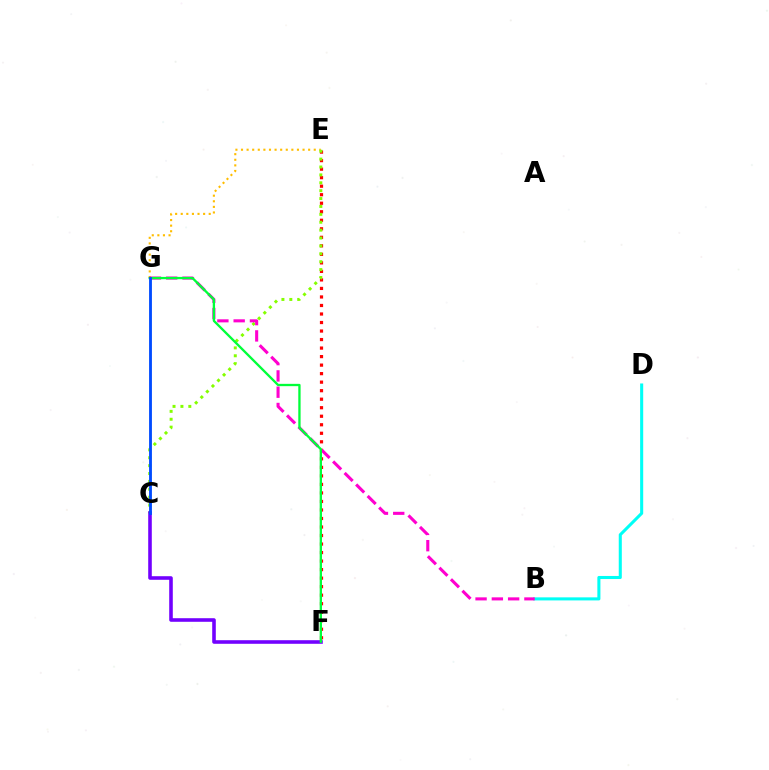{('E', 'G'): [{'color': '#ffbd00', 'line_style': 'dotted', 'thickness': 1.52}], ('E', 'F'): [{'color': '#ff0000', 'line_style': 'dotted', 'thickness': 2.32}], ('C', 'E'): [{'color': '#84ff00', 'line_style': 'dotted', 'thickness': 2.14}], ('C', 'F'): [{'color': '#7200ff', 'line_style': 'solid', 'thickness': 2.58}], ('B', 'D'): [{'color': '#00fff6', 'line_style': 'solid', 'thickness': 2.21}], ('B', 'G'): [{'color': '#ff00cf', 'line_style': 'dashed', 'thickness': 2.21}], ('F', 'G'): [{'color': '#00ff39', 'line_style': 'solid', 'thickness': 1.67}], ('C', 'G'): [{'color': '#004bff', 'line_style': 'solid', 'thickness': 2.04}]}